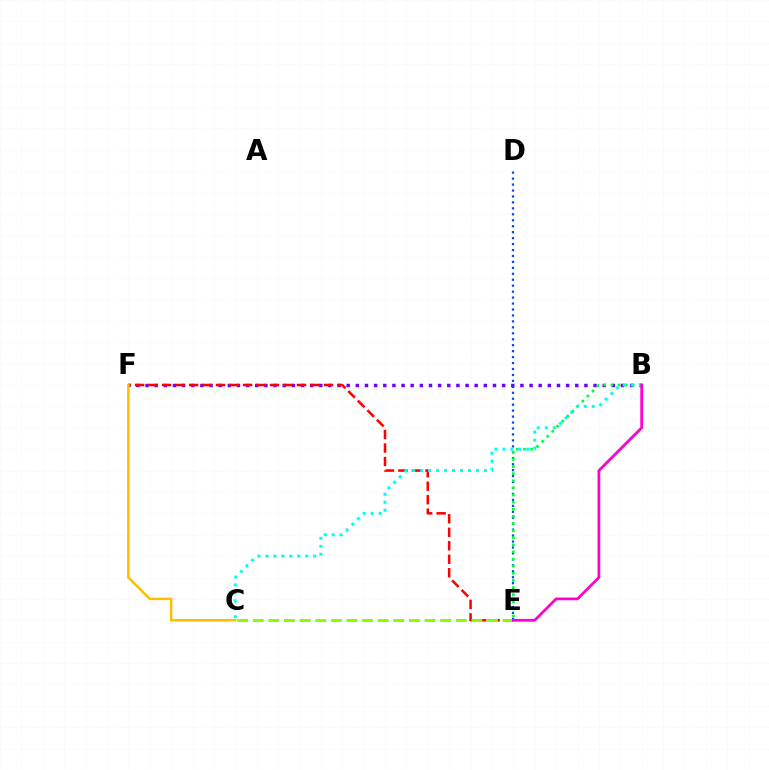{('B', 'F'): [{'color': '#7200ff', 'line_style': 'dotted', 'thickness': 2.48}], ('E', 'F'): [{'color': '#ff0000', 'line_style': 'dashed', 'thickness': 1.83}], ('D', 'E'): [{'color': '#004bff', 'line_style': 'dotted', 'thickness': 1.62}], ('B', 'E'): [{'color': '#00ff39', 'line_style': 'dotted', 'thickness': 1.93}, {'color': '#ff00cf', 'line_style': 'solid', 'thickness': 1.98}], ('C', 'E'): [{'color': '#84ff00', 'line_style': 'dashed', 'thickness': 2.12}], ('C', 'F'): [{'color': '#ffbd00', 'line_style': 'solid', 'thickness': 1.78}], ('B', 'C'): [{'color': '#00fff6', 'line_style': 'dotted', 'thickness': 2.17}]}